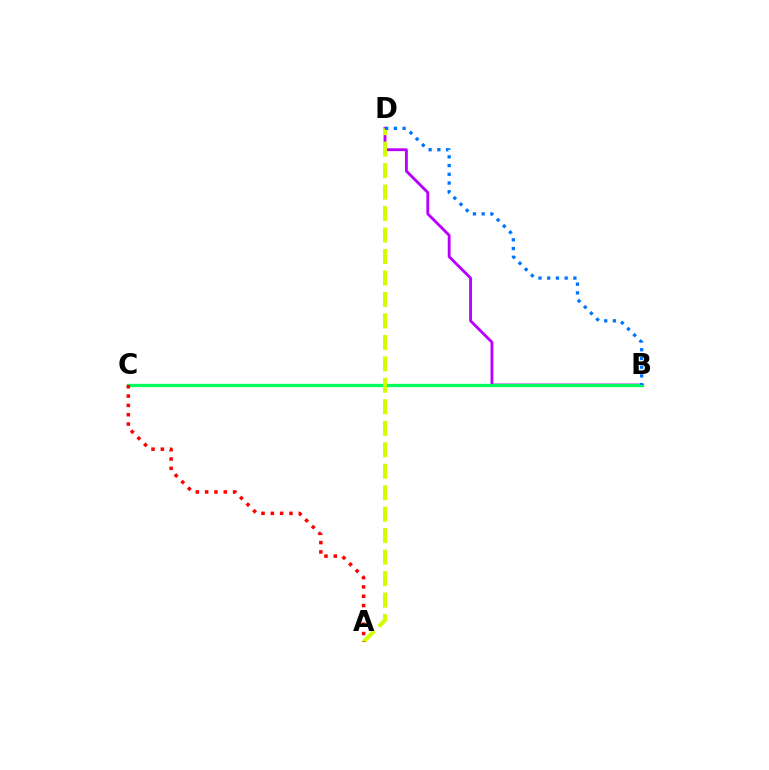{('B', 'D'): [{'color': '#b900ff', 'line_style': 'solid', 'thickness': 2.05}, {'color': '#0074ff', 'line_style': 'dotted', 'thickness': 2.37}], ('B', 'C'): [{'color': '#00ff5c', 'line_style': 'solid', 'thickness': 2.37}], ('A', 'D'): [{'color': '#d1ff00', 'line_style': 'dashed', 'thickness': 2.92}], ('A', 'C'): [{'color': '#ff0000', 'line_style': 'dotted', 'thickness': 2.53}]}